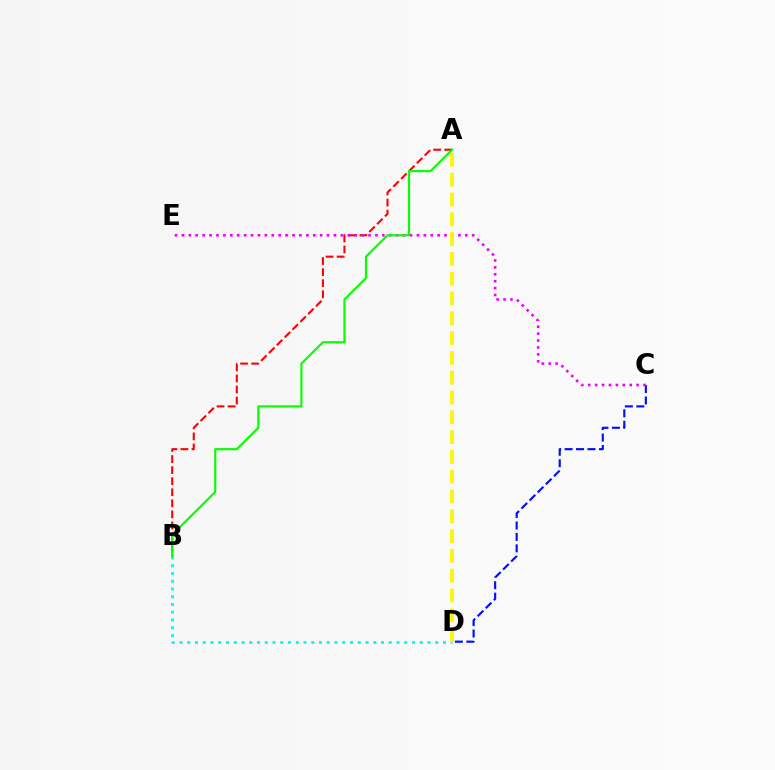{('C', 'D'): [{'color': '#0010ff', 'line_style': 'dashed', 'thickness': 1.56}], ('A', 'B'): [{'color': '#ff0000', 'line_style': 'dashed', 'thickness': 1.5}, {'color': '#08ff00', 'line_style': 'solid', 'thickness': 1.56}], ('B', 'D'): [{'color': '#00fff6', 'line_style': 'dotted', 'thickness': 2.11}], ('C', 'E'): [{'color': '#ee00ff', 'line_style': 'dotted', 'thickness': 1.88}], ('A', 'D'): [{'color': '#fcf500', 'line_style': 'dashed', 'thickness': 2.69}]}